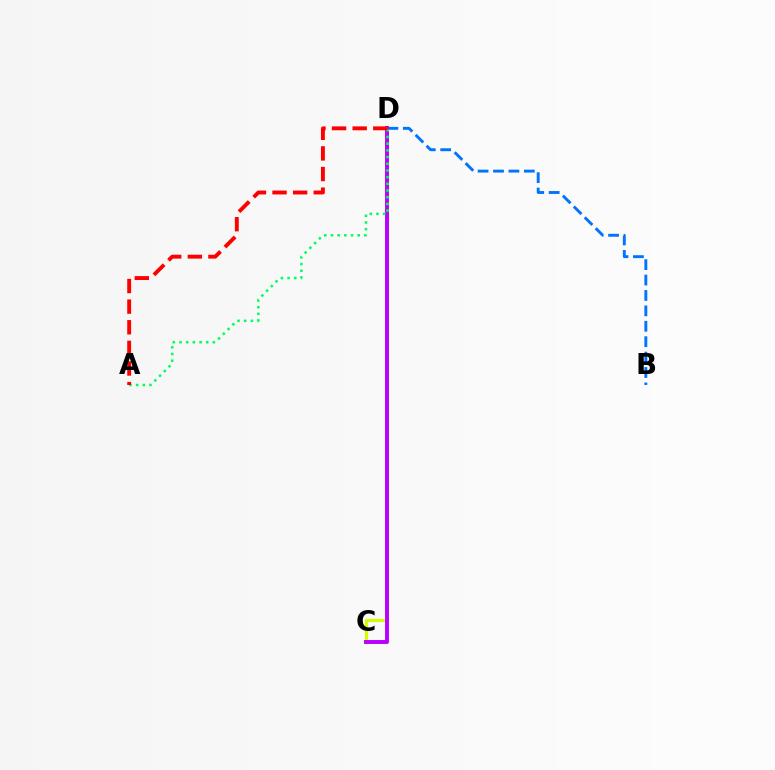{('C', 'D'): [{'color': '#d1ff00', 'line_style': 'solid', 'thickness': 2.3}, {'color': '#b900ff', 'line_style': 'solid', 'thickness': 2.83}], ('B', 'D'): [{'color': '#0074ff', 'line_style': 'dashed', 'thickness': 2.09}], ('A', 'D'): [{'color': '#00ff5c', 'line_style': 'dotted', 'thickness': 1.82}, {'color': '#ff0000', 'line_style': 'dashed', 'thickness': 2.8}]}